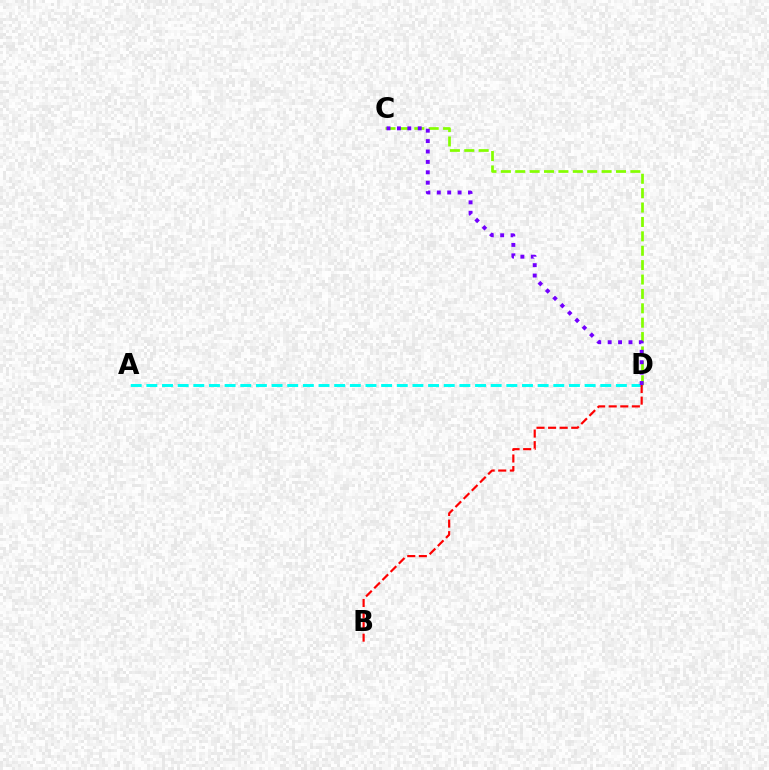{('C', 'D'): [{'color': '#84ff00', 'line_style': 'dashed', 'thickness': 1.96}, {'color': '#7200ff', 'line_style': 'dotted', 'thickness': 2.83}], ('A', 'D'): [{'color': '#00fff6', 'line_style': 'dashed', 'thickness': 2.13}], ('B', 'D'): [{'color': '#ff0000', 'line_style': 'dashed', 'thickness': 1.57}]}